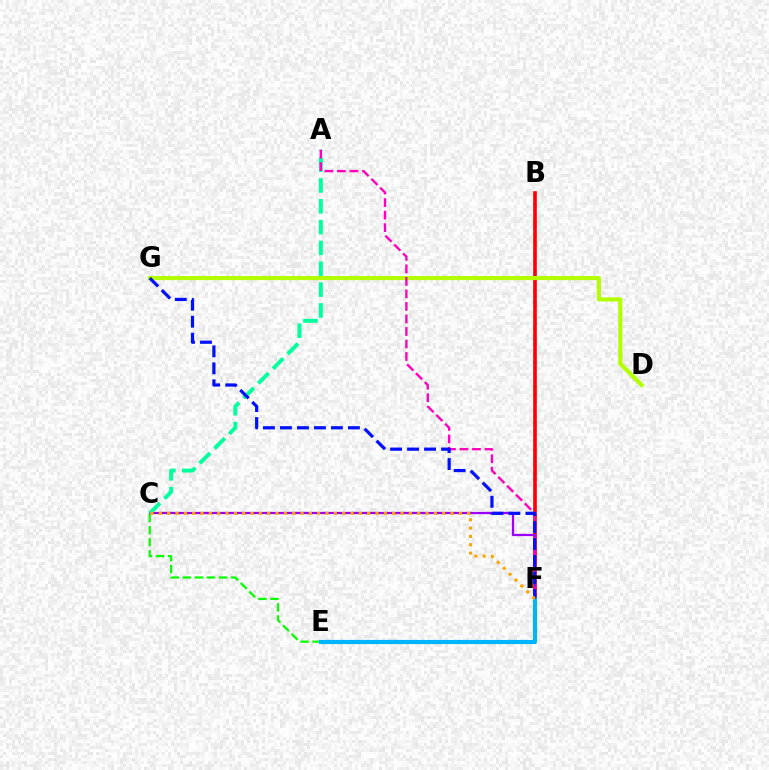{('B', 'F'): [{'color': '#ff0000', 'line_style': 'solid', 'thickness': 2.62}], ('C', 'E'): [{'color': '#08ff00', 'line_style': 'dashed', 'thickness': 1.64}], ('D', 'G'): [{'color': '#b3ff00', 'line_style': 'solid', 'thickness': 2.97}], ('C', 'F'): [{'color': '#9b00ff', 'line_style': 'solid', 'thickness': 1.62}, {'color': '#ffa500', 'line_style': 'dotted', 'thickness': 2.26}], ('A', 'C'): [{'color': '#00ff9d', 'line_style': 'dashed', 'thickness': 2.83}], ('E', 'F'): [{'color': '#00b5ff', 'line_style': 'solid', 'thickness': 3.0}], ('A', 'F'): [{'color': '#ff00bd', 'line_style': 'dashed', 'thickness': 1.7}], ('F', 'G'): [{'color': '#0010ff', 'line_style': 'dashed', 'thickness': 2.31}]}